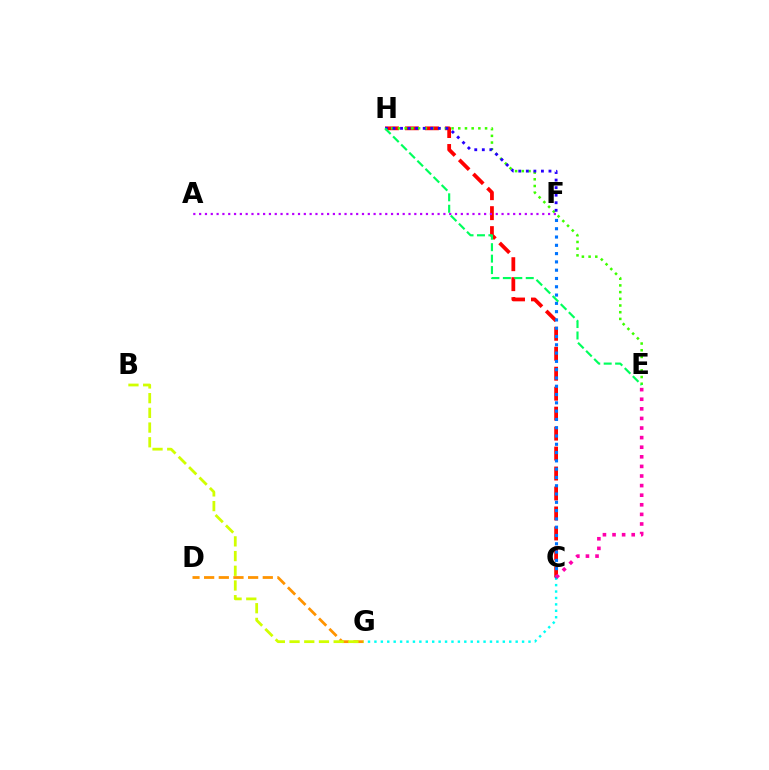{('D', 'G'): [{'color': '#ff9400', 'line_style': 'dashed', 'thickness': 1.99}], ('C', 'G'): [{'color': '#00fff6', 'line_style': 'dotted', 'thickness': 1.74}], ('C', 'H'): [{'color': '#ff0000', 'line_style': 'dashed', 'thickness': 2.71}], ('E', 'H'): [{'color': '#3dff00', 'line_style': 'dotted', 'thickness': 1.82}, {'color': '#00ff5c', 'line_style': 'dashed', 'thickness': 1.55}], ('B', 'G'): [{'color': '#d1ff00', 'line_style': 'dashed', 'thickness': 2.0}], ('C', 'F'): [{'color': '#0074ff', 'line_style': 'dotted', 'thickness': 2.25}], ('F', 'H'): [{'color': '#2500ff', 'line_style': 'dotted', 'thickness': 2.05}], ('C', 'E'): [{'color': '#ff00ac', 'line_style': 'dotted', 'thickness': 2.61}], ('A', 'F'): [{'color': '#b900ff', 'line_style': 'dotted', 'thickness': 1.58}]}